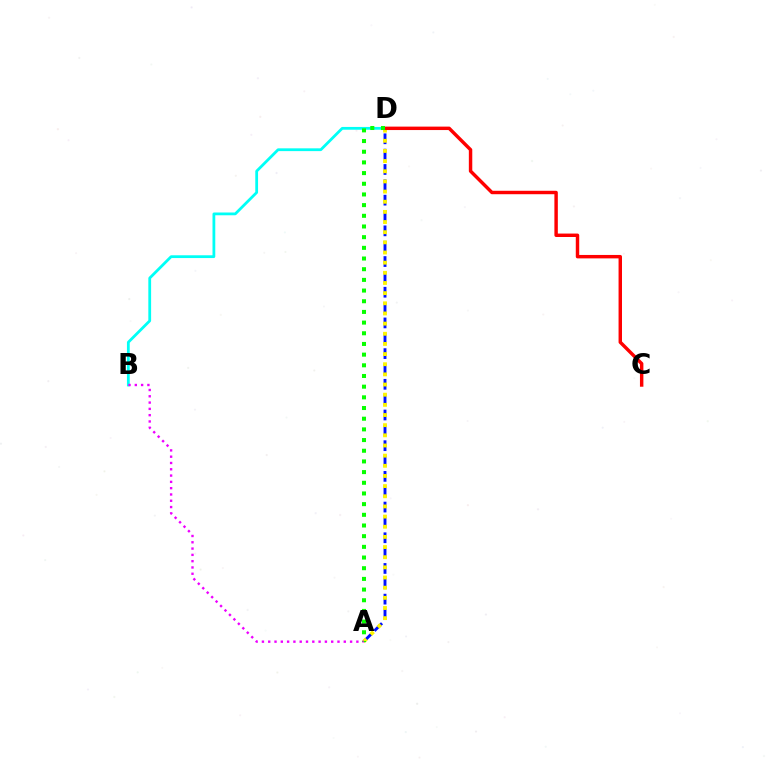{('A', 'D'): [{'color': '#0010ff', 'line_style': 'dashed', 'thickness': 2.08}, {'color': '#fcf500', 'line_style': 'dotted', 'thickness': 2.76}, {'color': '#08ff00', 'line_style': 'dotted', 'thickness': 2.9}], ('B', 'D'): [{'color': '#00fff6', 'line_style': 'solid', 'thickness': 2.0}], ('C', 'D'): [{'color': '#ff0000', 'line_style': 'solid', 'thickness': 2.47}], ('A', 'B'): [{'color': '#ee00ff', 'line_style': 'dotted', 'thickness': 1.71}]}